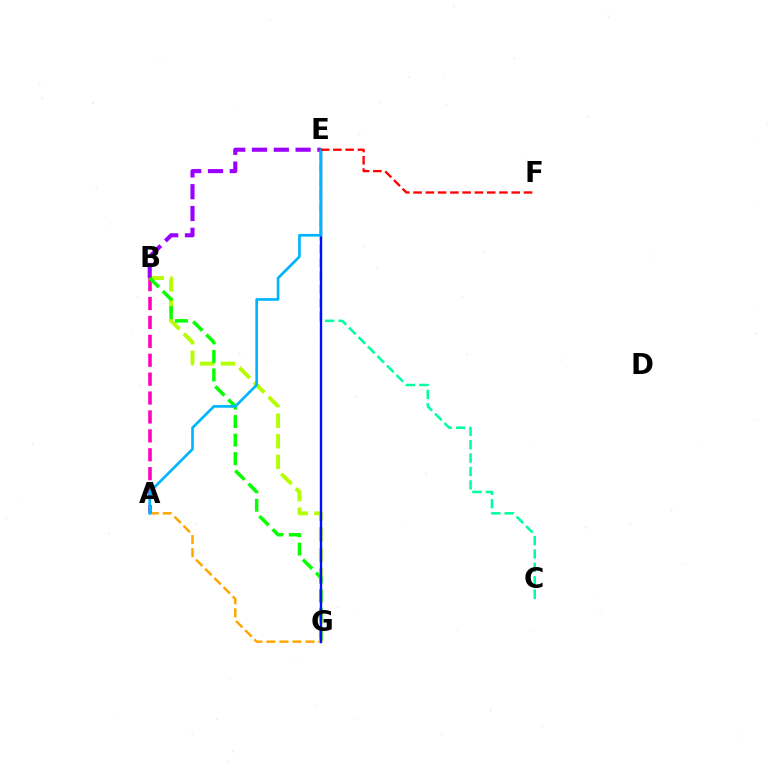{('A', 'G'): [{'color': '#ffa500', 'line_style': 'dashed', 'thickness': 1.77}], ('B', 'G'): [{'color': '#b3ff00', 'line_style': 'dashed', 'thickness': 2.79}, {'color': '#08ff00', 'line_style': 'dashed', 'thickness': 2.51}], ('A', 'B'): [{'color': '#ff00bd', 'line_style': 'dashed', 'thickness': 2.57}], ('C', 'E'): [{'color': '#00ff9d', 'line_style': 'dashed', 'thickness': 1.82}], ('B', 'E'): [{'color': '#9b00ff', 'line_style': 'dashed', 'thickness': 2.96}], ('E', 'G'): [{'color': '#0010ff', 'line_style': 'solid', 'thickness': 1.7}], ('A', 'E'): [{'color': '#00b5ff', 'line_style': 'solid', 'thickness': 1.92}], ('E', 'F'): [{'color': '#ff0000', 'line_style': 'dashed', 'thickness': 1.67}]}